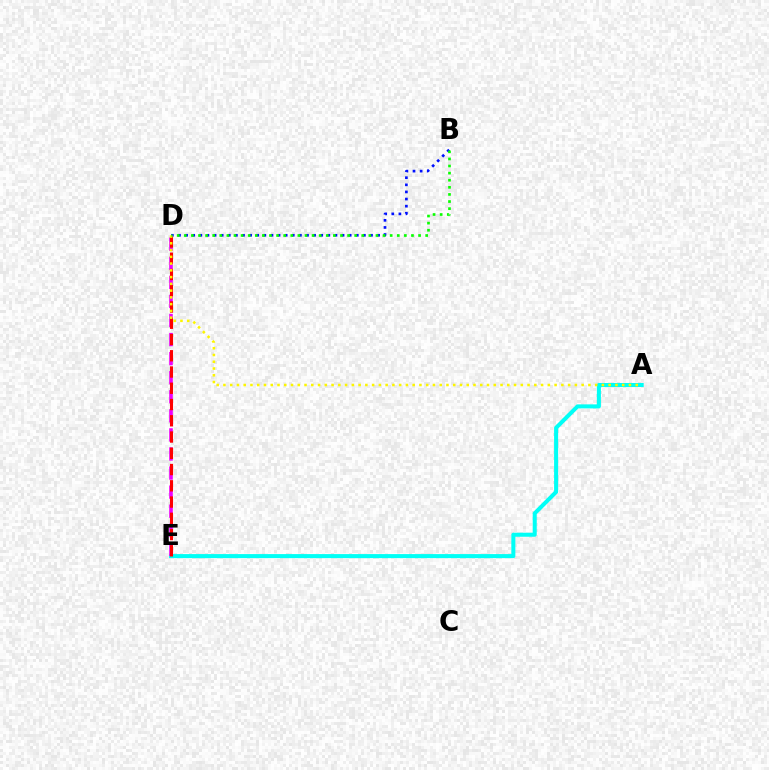{('A', 'E'): [{'color': '#00fff6', 'line_style': 'solid', 'thickness': 2.9}], ('B', 'D'): [{'color': '#0010ff', 'line_style': 'dotted', 'thickness': 1.93}, {'color': '#08ff00', 'line_style': 'dotted', 'thickness': 1.93}], ('D', 'E'): [{'color': '#ee00ff', 'line_style': 'dashed', 'thickness': 2.59}, {'color': '#ff0000', 'line_style': 'dashed', 'thickness': 2.21}], ('A', 'D'): [{'color': '#fcf500', 'line_style': 'dotted', 'thickness': 1.84}]}